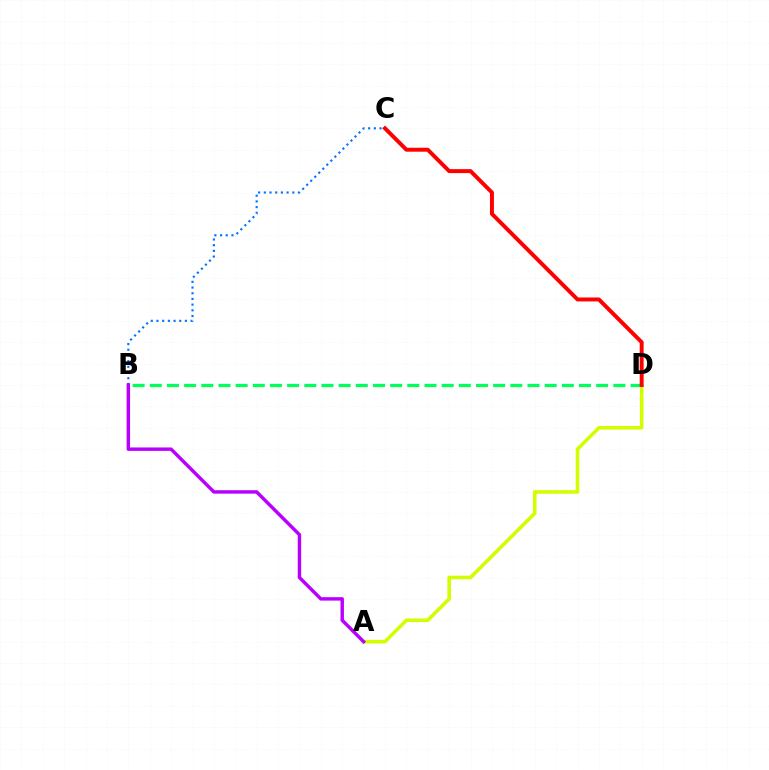{('A', 'D'): [{'color': '#d1ff00', 'line_style': 'solid', 'thickness': 2.57}], ('B', 'D'): [{'color': '#00ff5c', 'line_style': 'dashed', 'thickness': 2.33}], ('B', 'C'): [{'color': '#0074ff', 'line_style': 'dotted', 'thickness': 1.55}], ('A', 'B'): [{'color': '#b900ff', 'line_style': 'solid', 'thickness': 2.47}], ('C', 'D'): [{'color': '#ff0000', 'line_style': 'solid', 'thickness': 2.84}]}